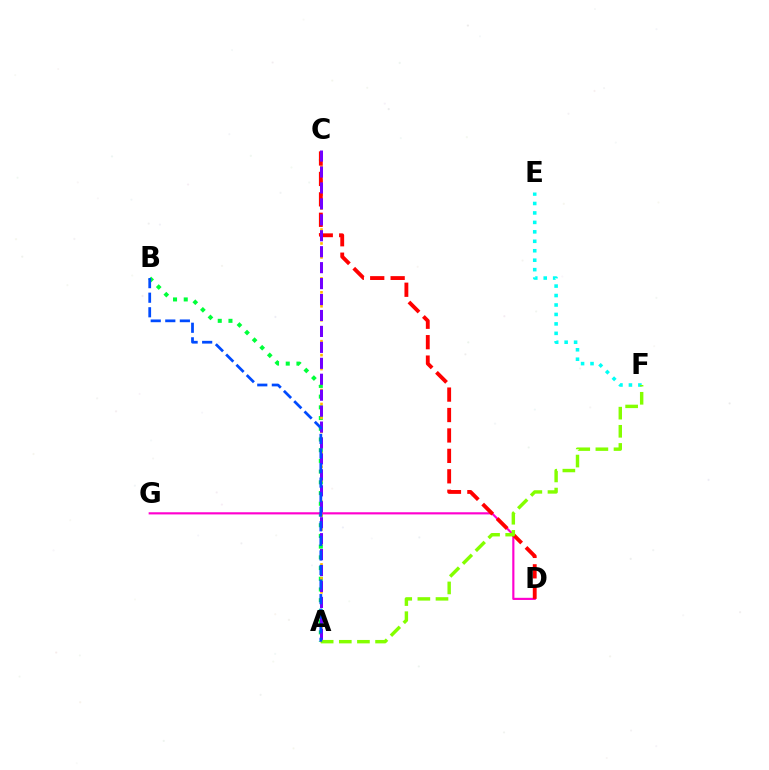{('A', 'B'): [{'color': '#00ff39', 'line_style': 'dotted', 'thickness': 2.91}, {'color': '#004bff', 'line_style': 'dashed', 'thickness': 1.98}], ('E', 'F'): [{'color': '#00fff6', 'line_style': 'dotted', 'thickness': 2.57}], ('A', 'C'): [{'color': '#ffbd00', 'line_style': 'dotted', 'thickness': 1.9}, {'color': '#7200ff', 'line_style': 'dashed', 'thickness': 2.17}], ('D', 'G'): [{'color': '#ff00cf', 'line_style': 'solid', 'thickness': 1.55}], ('C', 'D'): [{'color': '#ff0000', 'line_style': 'dashed', 'thickness': 2.78}], ('A', 'F'): [{'color': '#84ff00', 'line_style': 'dashed', 'thickness': 2.46}]}